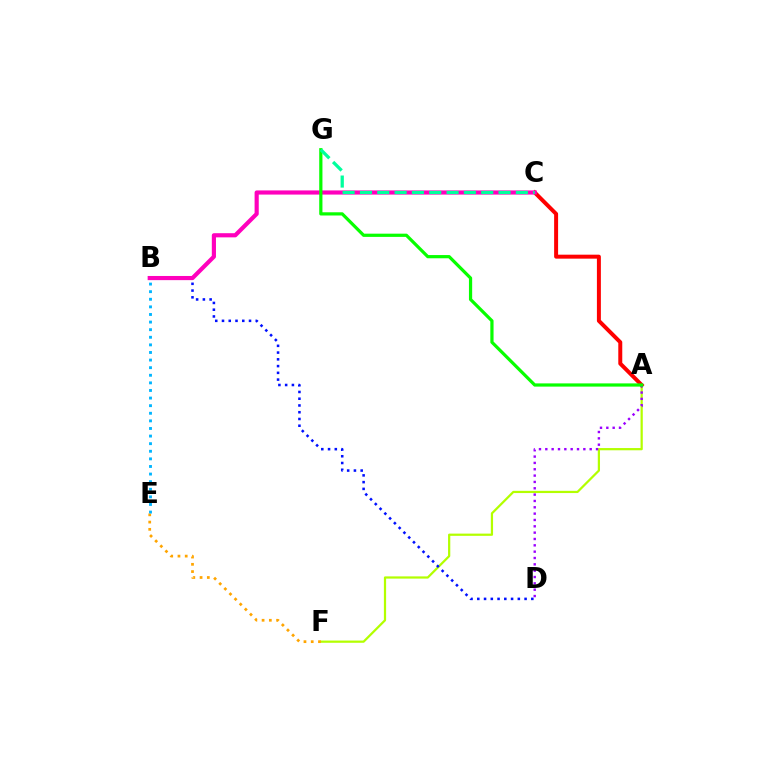{('A', 'F'): [{'color': '#b3ff00', 'line_style': 'solid', 'thickness': 1.6}], ('B', 'D'): [{'color': '#0010ff', 'line_style': 'dotted', 'thickness': 1.83}], ('A', 'C'): [{'color': '#ff0000', 'line_style': 'solid', 'thickness': 2.86}], ('A', 'D'): [{'color': '#9b00ff', 'line_style': 'dotted', 'thickness': 1.72}], ('E', 'F'): [{'color': '#ffa500', 'line_style': 'dotted', 'thickness': 1.97}], ('B', 'C'): [{'color': '#ff00bd', 'line_style': 'solid', 'thickness': 2.99}], ('A', 'G'): [{'color': '#08ff00', 'line_style': 'solid', 'thickness': 2.32}], ('B', 'E'): [{'color': '#00b5ff', 'line_style': 'dotted', 'thickness': 2.06}], ('C', 'G'): [{'color': '#00ff9d', 'line_style': 'dashed', 'thickness': 2.35}]}